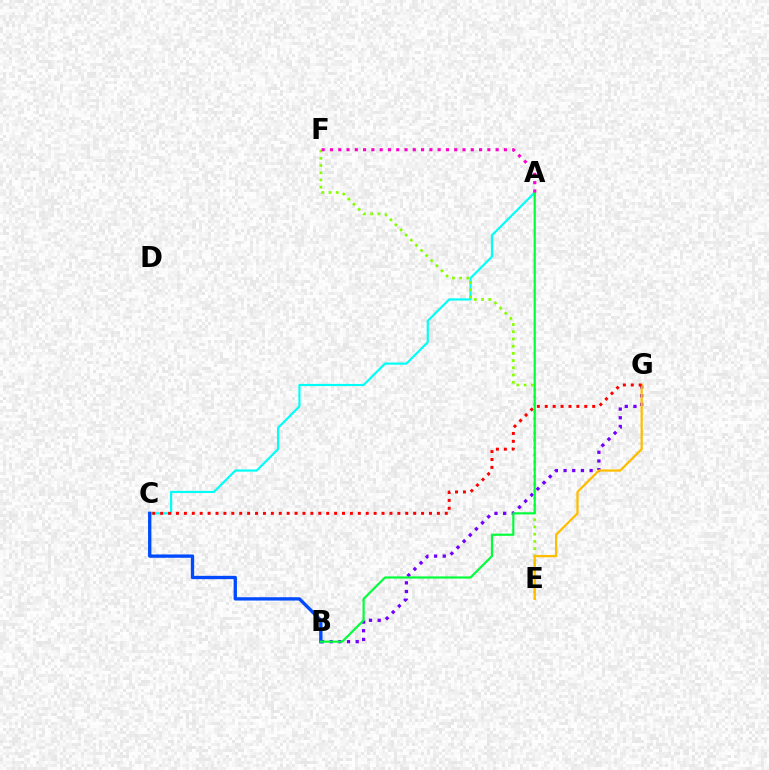{('B', 'G'): [{'color': '#7200ff', 'line_style': 'dotted', 'thickness': 2.36}], ('A', 'C'): [{'color': '#00fff6', 'line_style': 'solid', 'thickness': 1.57}], ('B', 'C'): [{'color': '#004bff', 'line_style': 'solid', 'thickness': 2.39}], ('E', 'F'): [{'color': '#84ff00', 'line_style': 'dotted', 'thickness': 1.96}], ('E', 'G'): [{'color': '#ffbd00', 'line_style': 'solid', 'thickness': 1.64}], ('C', 'G'): [{'color': '#ff0000', 'line_style': 'dotted', 'thickness': 2.15}], ('A', 'B'): [{'color': '#00ff39', 'line_style': 'solid', 'thickness': 1.56}], ('A', 'F'): [{'color': '#ff00cf', 'line_style': 'dotted', 'thickness': 2.25}]}